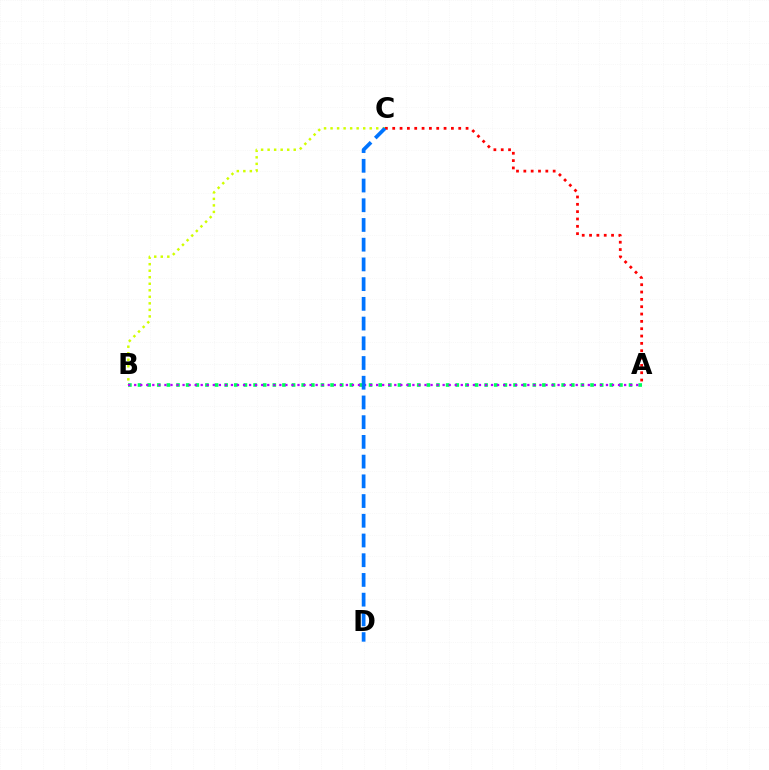{('B', 'C'): [{'color': '#d1ff00', 'line_style': 'dotted', 'thickness': 1.77}], ('A', 'C'): [{'color': '#ff0000', 'line_style': 'dotted', 'thickness': 1.99}], ('A', 'B'): [{'color': '#00ff5c', 'line_style': 'dotted', 'thickness': 2.62}, {'color': '#b900ff', 'line_style': 'dotted', 'thickness': 1.64}], ('C', 'D'): [{'color': '#0074ff', 'line_style': 'dashed', 'thickness': 2.68}]}